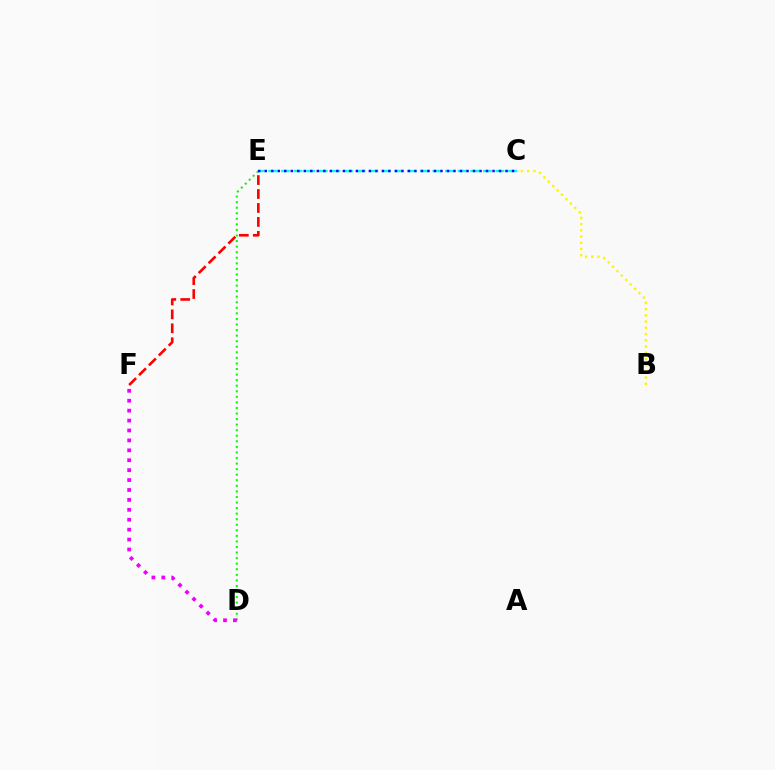{('E', 'F'): [{'color': '#ff0000', 'line_style': 'dashed', 'thickness': 1.89}], ('B', 'C'): [{'color': '#fcf500', 'line_style': 'dotted', 'thickness': 1.69}], ('D', 'E'): [{'color': '#08ff00', 'line_style': 'dotted', 'thickness': 1.51}], ('C', 'E'): [{'color': '#00fff6', 'line_style': 'dashed', 'thickness': 1.71}, {'color': '#0010ff', 'line_style': 'dotted', 'thickness': 1.77}], ('D', 'F'): [{'color': '#ee00ff', 'line_style': 'dotted', 'thickness': 2.69}]}